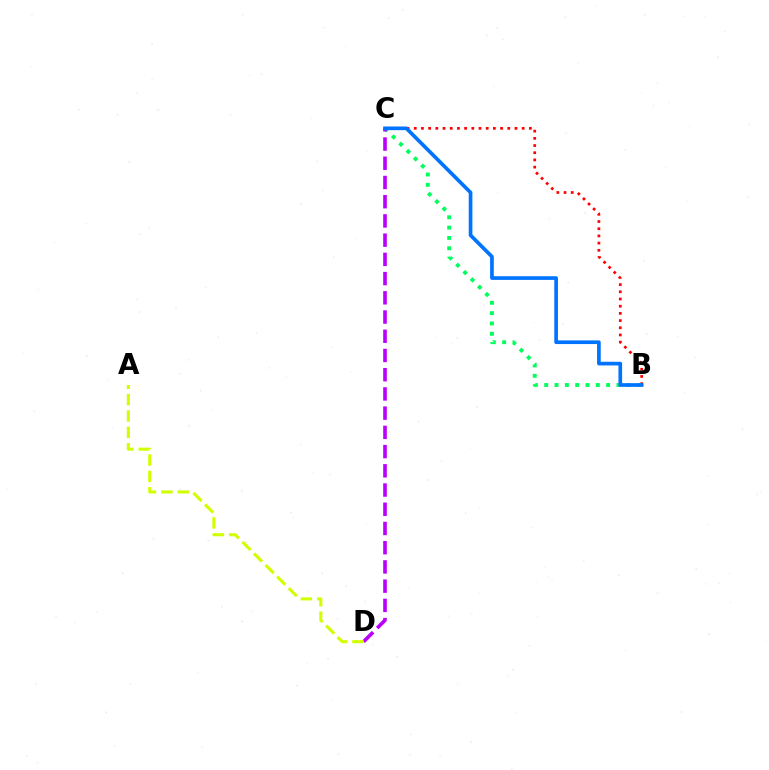{('B', 'C'): [{'color': '#ff0000', 'line_style': 'dotted', 'thickness': 1.95}, {'color': '#00ff5c', 'line_style': 'dotted', 'thickness': 2.81}, {'color': '#0074ff', 'line_style': 'solid', 'thickness': 2.65}], ('C', 'D'): [{'color': '#b900ff', 'line_style': 'dashed', 'thickness': 2.61}], ('A', 'D'): [{'color': '#d1ff00', 'line_style': 'dashed', 'thickness': 2.22}]}